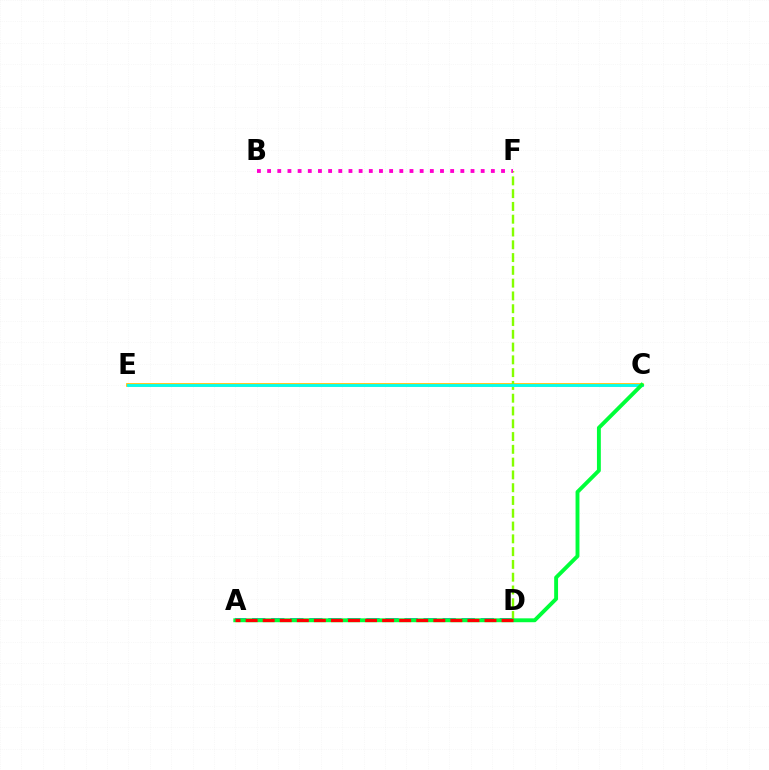{('A', 'D'): [{'color': '#004bff', 'line_style': 'dashed', 'thickness': 2.59}, {'color': '#7200ff', 'line_style': 'dotted', 'thickness': 1.91}, {'color': '#ff0000', 'line_style': 'dashed', 'thickness': 2.32}], ('C', 'E'): [{'color': '#ffbd00', 'line_style': 'solid', 'thickness': 2.67}, {'color': '#00fff6', 'line_style': 'solid', 'thickness': 2.04}], ('D', 'F'): [{'color': '#84ff00', 'line_style': 'dashed', 'thickness': 1.74}], ('A', 'C'): [{'color': '#00ff39', 'line_style': 'solid', 'thickness': 2.8}], ('B', 'F'): [{'color': '#ff00cf', 'line_style': 'dotted', 'thickness': 2.76}]}